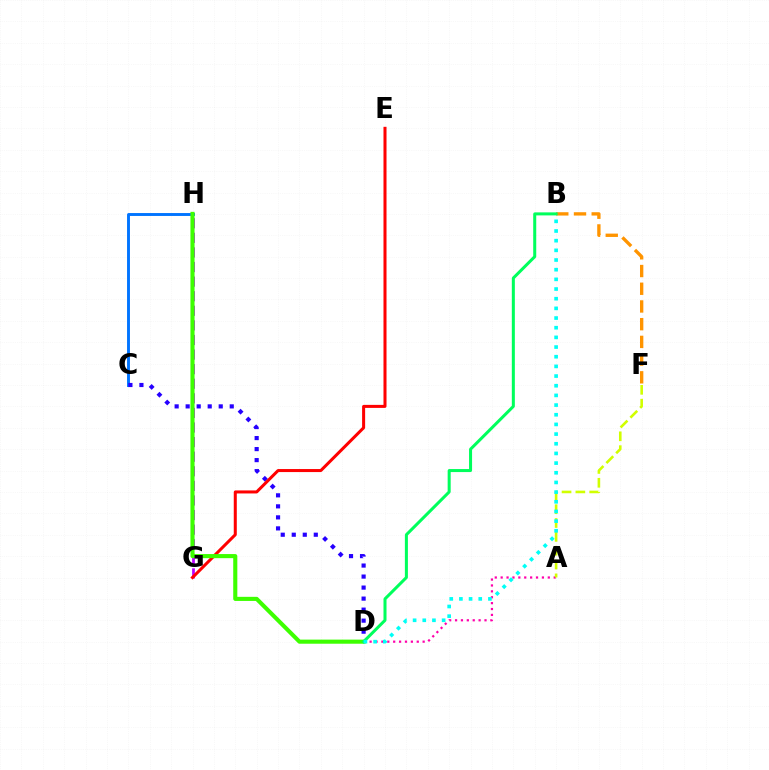{('C', 'H'): [{'color': '#0074ff', 'line_style': 'solid', 'thickness': 2.09}], ('B', 'F'): [{'color': '#ff9400', 'line_style': 'dashed', 'thickness': 2.41}], ('G', 'H'): [{'color': '#b900ff', 'line_style': 'dashed', 'thickness': 1.98}], ('A', 'D'): [{'color': '#ff00ac', 'line_style': 'dotted', 'thickness': 1.6}], ('C', 'D'): [{'color': '#2500ff', 'line_style': 'dotted', 'thickness': 2.99}], ('E', 'G'): [{'color': '#ff0000', 'line_style': 'solid', 'thickness': 2.18}], ('D', 'H'): [{'color': '#3dff00', 'line_style': 'solid', 'thickness': 2.96}], ('A', 'F'): [{'color': '#d1ff00', 'line_style': 'dashed', 'thickness': 1.88}], ('B', 'D'): [{'color': '#00ff5c', 'line_style': 'solid', 'thickness': 2.18}, {'color': '#00fff6', 'line_style': 'dotted', 'thickness': 2.63}]}